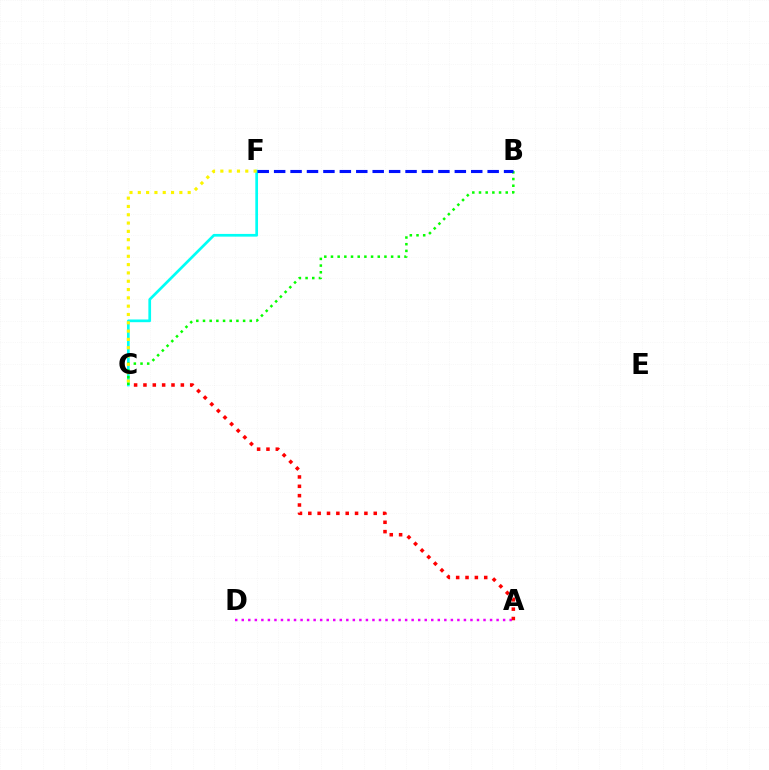{('C', 'F'): [{'color': '#00fff6', 'line_style': 'solid', 'thickness': 1.95}, {'color': '#fcf500', 'line_style': 'dotted', 'thickness': 2.26}], ('B', 'C'): [{'color': '#08ff00', 'line_style': 'dotted', 'thickness': 1.82}], ('A', 'D'): [{'color': '#ee00ff', 'line_style': 'dotted', 'thickness': 1.78}], ('B', 'F'): [{'color': '#0010ff', 'line_style': 'dashed', 'thickness': 2.23}], ('A', 'C'): [{'color': '#ff0000', 'line_style': 'dotted', 'thickness': 2.54}]}